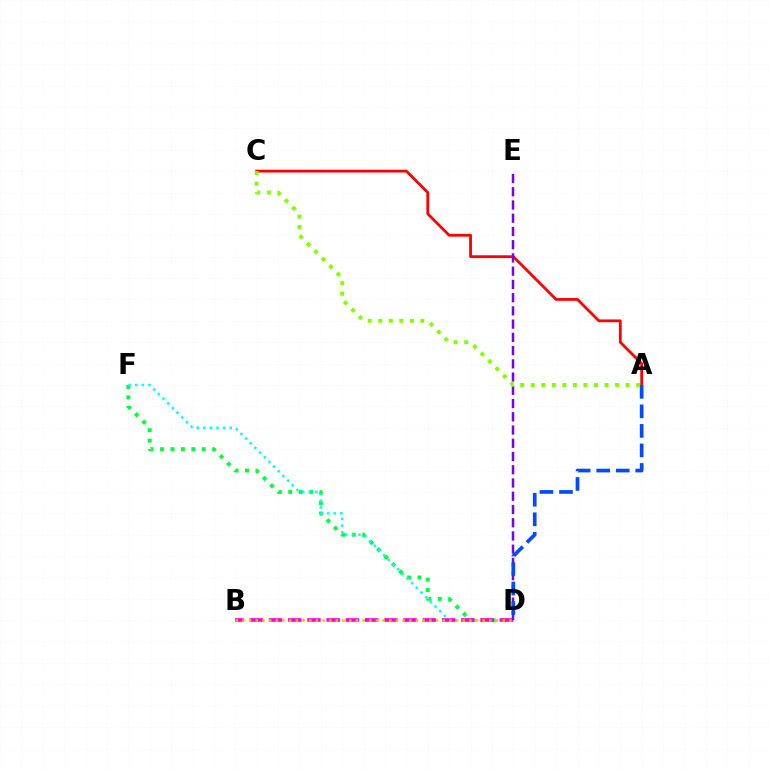{('D', 'F'): [{'color': '#00ff39', 'line_style': 'dotted', 'thickness': 2.83}, {'color': '#00fff6', 'line_style': 'dotted', 'thickness': 1.79}], ('A', 'C'): [{'color': '#ff0000', 'line_style': 'solid', 'thickness': 2.01}, {'color': '#84ff00', 'line_style': 'dotted', 'thickness': 2.86}], ('B', 'D'): [{'color': '#ff00cf', 'line_style': 'dashed', 'thickness': 2.61}, {'color': '#ffbd00', 'line_style': 'dotted', 'thickness': 1.81}], ('D', 'E'): [{'color': '#7200ff', 'line_style': 'dashed', 'thickness': 1.8}], ('A', 'D'): [{'color': '#004bff', 'line_style': 'dashed', 'thickness': 2.65}]}